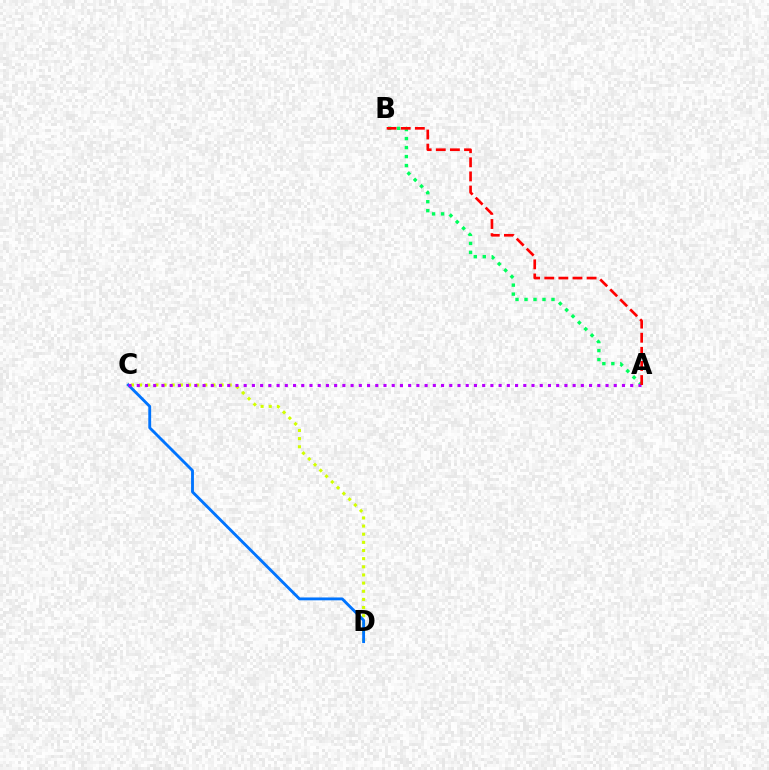{('A', 'B'): [{'color': '#00ff5c', 'line_style': 'dotted', 'thickness': 2.44}, {'color': '#ff0000', 'line_style': 'dashed', 'thickness': 1.92}], ('C', 'D'): [{'color': '#d1ff00', 'line_style': 'dotted', 'thickness': 2.21}, {'color': '#0074ff', 'line_style': 'solid', 'thickness': 2.06}], ('A', 'C'): [{'color': '#b900ff', 'line_style': 'dotted', 'thickness': 2.23}]}